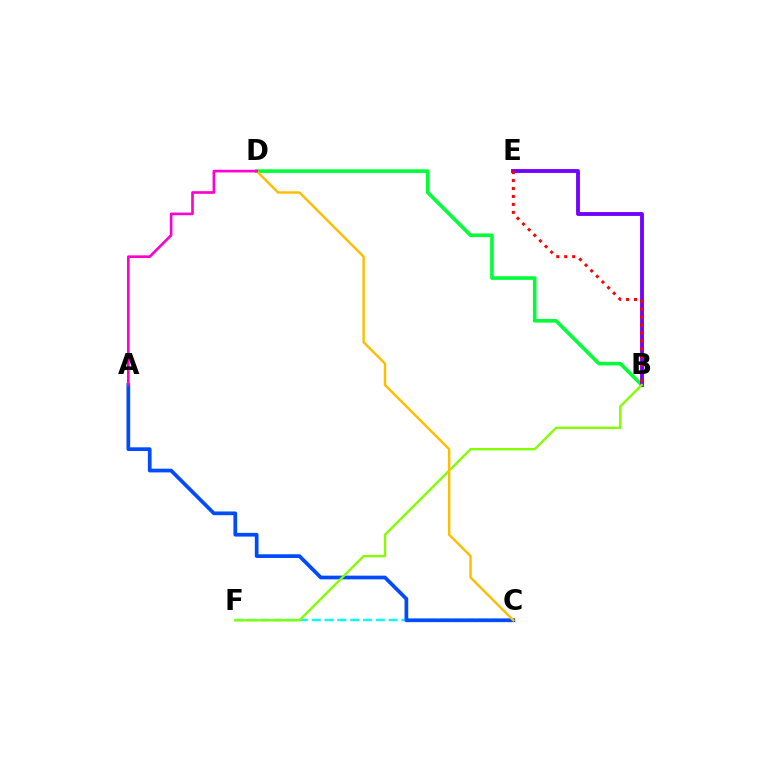{('B', 'D'): [{'color': '#00ff39', 'line_style': 'solid', 'thickness': 2.59}], ('B', 'E'): [{'color': '#7200ff', 'line_style': 'solid', 'thickness': 2.76}, {'color': '#ff0000', 'line_style': 'dotted', 'thickness': 2.16}], ('C', 'F'): [{'color': '#00fff6', 'line_style': 'dashed', 'thickness': 1.74}], ('A', 'C'): [{'color': '#004bff', 'line_style': 'solid', 'thickness': 2.67}], ('B', 'F'): [{'color': '#84ff00', 'line_style': 'solid', 'thickness': 1.71}], ('C', 'D'): [{'color': '#ffbd00', 'line_style': 'solid', 'thickness': 1.74}], ('A', 'D'): [{'color': '#ff00cf', 'line_style': 'solid', 'thickness': 1.91}]}